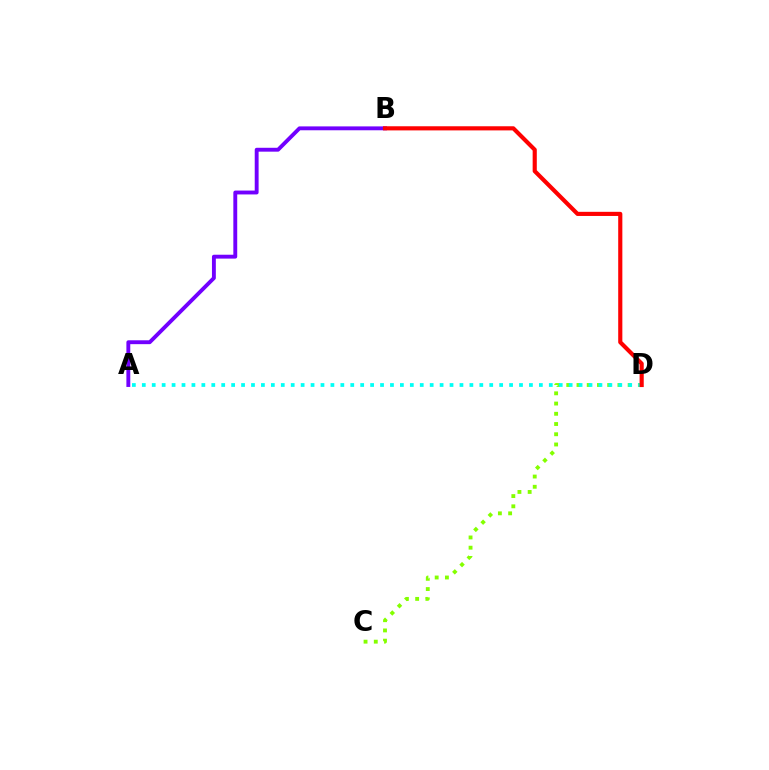{('A', 'B'): [{'color': '#7200ff', 'line_style': 'solid', 'thickness': 2.79}], ('C', 'D'): [{'color': '#84ff00', 'line_style': 'dotted', 'thickness': 2.78}], ('A', 'D'): [{'color': '#00fff6', 'line_style': 'dotted', 'thickness': 2.7}], ('B', 'D'): [{'color': '#ff0000', 'line_style': 'solid', 'thickness': 2.98}]}